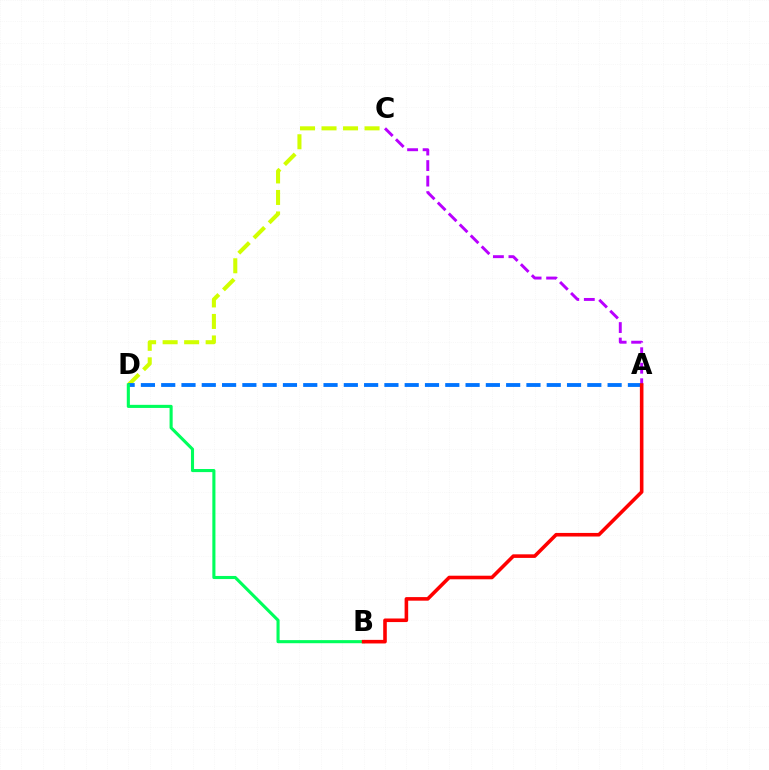{('C', 'D'): [{'color': '#d1ff00', 'line_style': 'dashed', 'thickness': 2.92}], ('A', 'C'): [{'color': '#b900ff', 'line_style': 'dashed', 'thickness': 2.11}], ('A', 'D'): [{'color': '#0074ff', 'line_style': 'dashed', 'thickness': 2.76}], ('B', 'D'): [{'color': '#00ff5c', 'line_style': 'solid', 'thickness': 2.23}], ('A', 'B'): [{'color': '#ff0000', 'line_style': 'solid', 'thickness': 2.58}]}